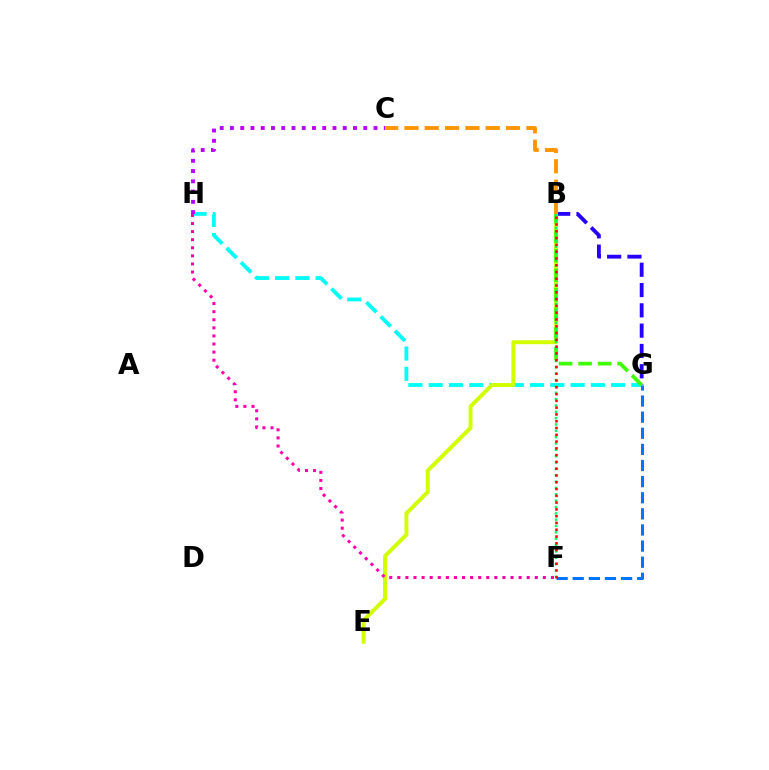{('B', 'G'): [{'color': '#2500ff', 'line_style': 'dashed', 'thickness': 2.76}, {'color': '#3dff00', 'line_style': 'dashed', 'thickness': 2.65}], ('G', 'H'): [{'color': '#00fff6', 'line_style': 'dashed', 'thickness': 2.75}], ('B', 'E'): [{'color': '#d1ff00', 'line_style': 'solid', 'thickness': 2.83}], ('B', 'C'): [{'color': '#ff9400', 'line_style': 'dashed', 'thickness': 2.76}], ('B', 'F'): [{'color': '#00ff5c', 'line_style': 'dotted', 'thickness': 1.72}, {'color': '#ff0000', 'line_style': 'dotted', 'thickness': 1.84}], ('F', 'G'): [{'color': '#0074ff', 'line_style': 'dashed', 'thickness': 2.19}], ('C', 'H'): [{'color': '#b900ff', 'line_style': 'dotted', 'thickness': 2.79}], ('F', 'H'): [{'color': '#ff00ac', 'line_style': 'dotted', 'thickness': 2.2}]}